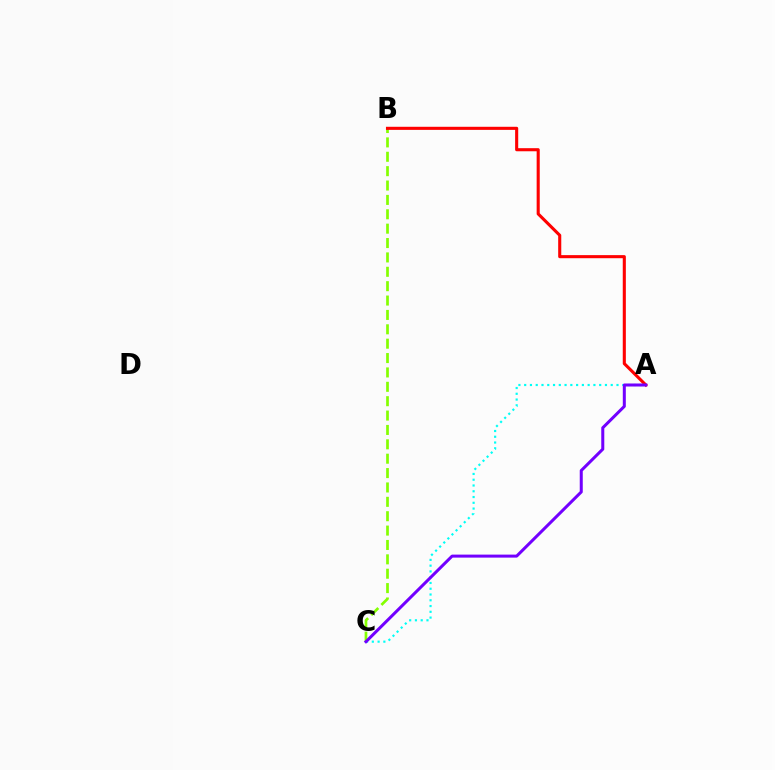{('A', 'C'): [{'color': '#00fff6', 'line_style': 'dotted', 'thickness': 1.57}, {'color': '#7200ff', 'line_style': 'solid', 'thickness': 2.17}], ('B', 'C'): [{'color': '#84ff00', 'line_style': 'dashed', 'thickness': 1.95}], ('A', 'B'): [{'color': '#ff0000', 'line_style': 'solid', 'thickness': 2.22}]}